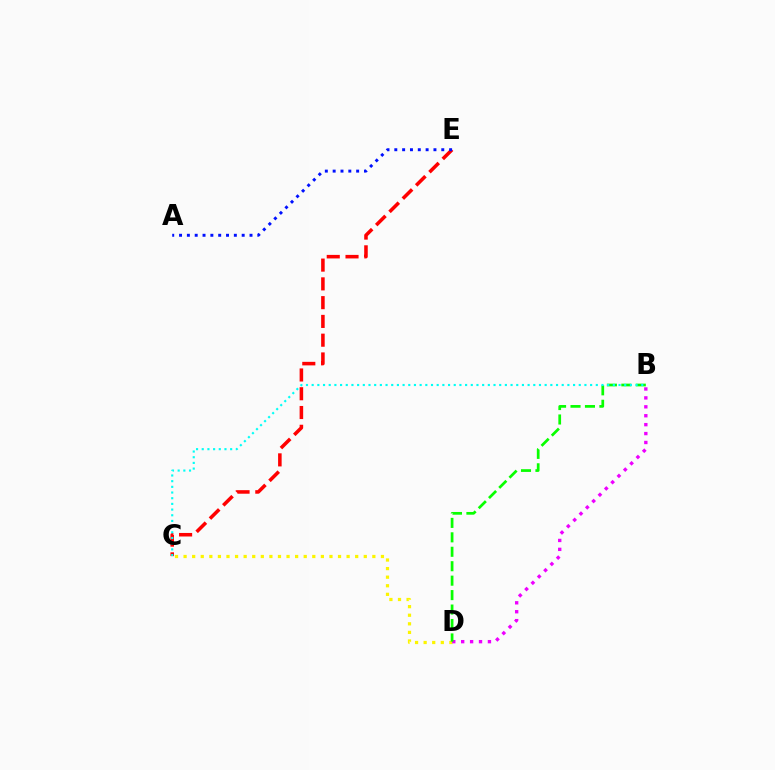{('C', 'E'): [{'color': '#ff0000', 'line_style': 'dashed', 'thickness': 2.55}], ('C', 'D'): [{'color': '#fcf500', 'line_style': 'dotted', 'thickness': 2.33}], ('B', 'D'): [{'color': '#ee00ff', 'line_style': 'dotted', 'thickness': 2.42}, {'color': '#08ff00', 'line_style': 'dashed', 'thickness': 1.96}], ('B', 'C'): [{'color': '#00fff6', 'line_style': 'dotted', 'thickness': 1.54}], ('A', 'E'): [{'color': '#0010ff', 'line_style': 'dotted', 'thickness': 2.13}]}